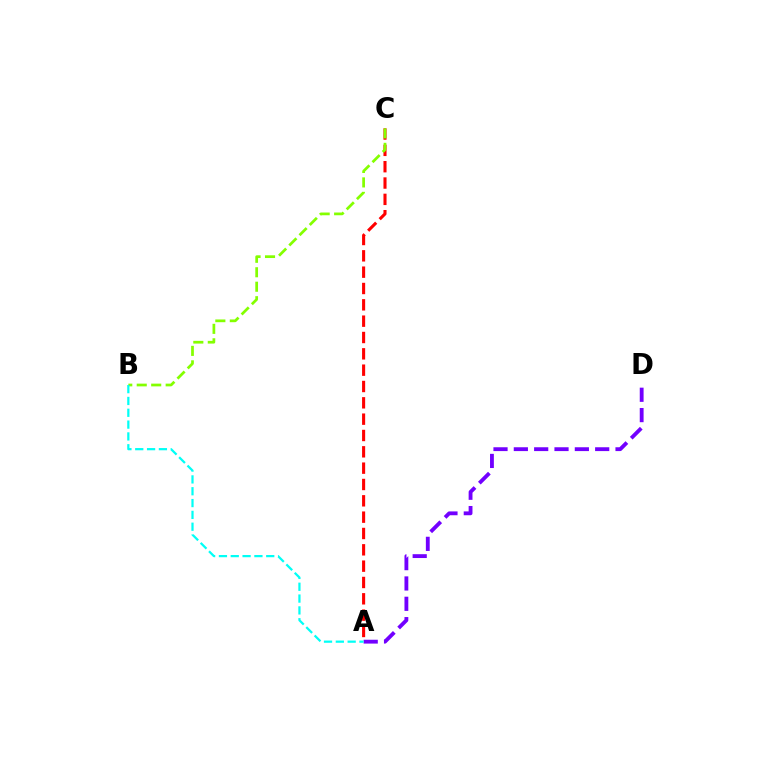{('A', 'D'): [{'color': '#7200ff', 'line_style': 'dashed', 'thickness': 2.76}], ('A', 'C'): [{'color': '#ff0000', 'line_style': 'dashed', 'thickness': 2.22}], ('B', 'C'): [{'color': '#84ff00', 'line_style': 'dashed', 'thickness': 1.97}], ('A', 'B'): [{'color': '#00fff6', 'line_style': 'dashed', 'thickness': 1.61}]}